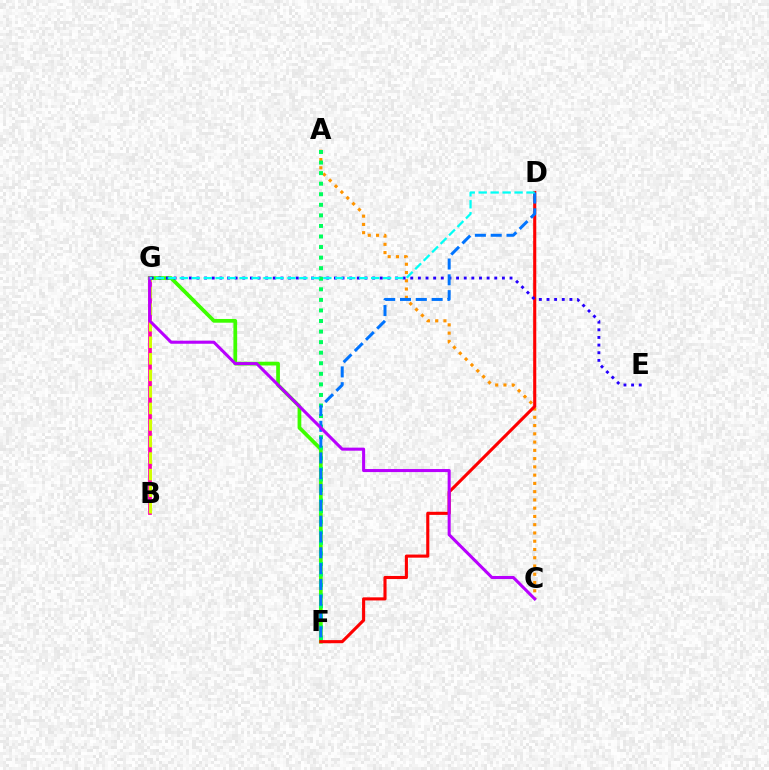{('B', 'G'): [{'color': '#ff00ac', 'line_style': 'solid', 'thickness': 2.68}, {'color': '#d1ff00', 'line_style': 'dashed', 'thickness': 2.25}], ('F', 'G'): [{'color': '#3dff00', 'line_style': 'solid', 'thickness': 2.69}], ('A', 'C'): [{'color': '#ff9400', 'line_style': 'dotted', 'thickness': 2.24}], ('D', 'F'): [{'color': '#ff0000', 'line_style': 'solid', 'thickness': 2.23}, {'color': '#0074ff', 'line_style': 'dashed', 'thickness': 2.15}], ('E', 'G'): [{'color': '#2500ff', 'line_style': 'dotted', 'thickness': 2.07}], ('A', 'F'): [{'color': '#00ff5c', 'line_style': 'dotted', 'thickness': 2.87}], ('C', 'G'): [{'color': '#b900ff', 'line_style': 'solid', 'thickness': 2.2}], ('D', 'G'): [{'color': '#00fff6', 'line_style': 'dashed', 'thickness': 1.62}]}